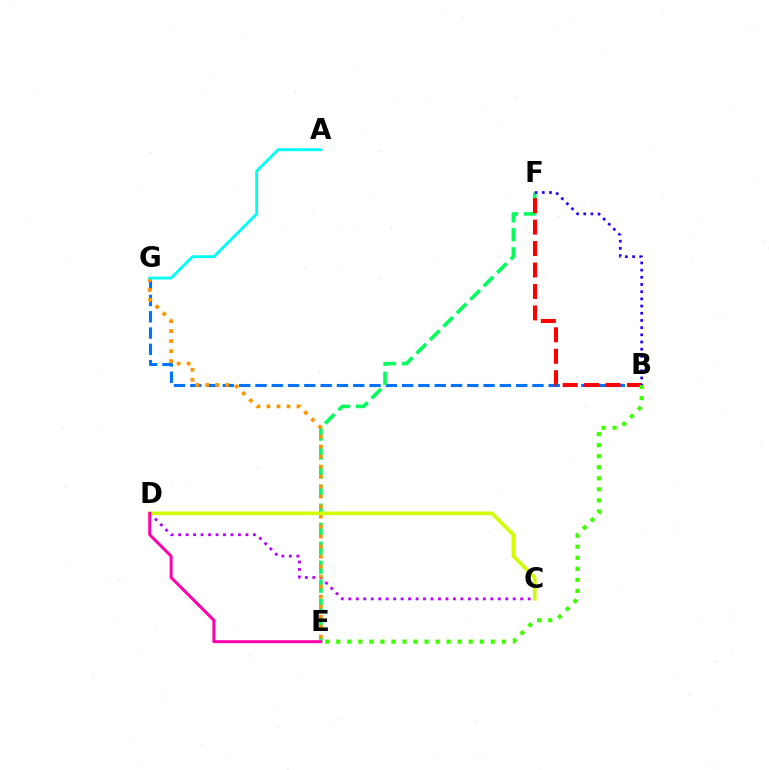{('B', 'G'): [{'color': '#0074ff', 'line_style': 'dashed', 'thickness': 2.21}], ('E', 'F'): [{'color': '#00ff5c', 'line_style': 'dashed', 'thickness': 2.58}], ('B', 'F'): [{'color': '#ff0000', 'line_style': 'dashed', 'thickness': 2.91}, {'color': '#2500ff', 'line_style': 'dotted', 'thickness': 1.95}], ('C', 'D'): [{'color': '#b900ff', 'line_style': 'dotted', 'thickness': 2.03}, {'color': '#d1ff00', 'line_style': 'solid', 'thickness': 2.61}], ('E', 'G'): [{'color': '#ff9400', 'line_style': 'dotted', 'thickness': 2.72}], ('A', 'G'): [{'color': '#00fff6', 'line_style': 'solid', 'thickness': 2.05}], ('B', 'E'): [{'color': '#3dff00', 'line_style': 'dotted', 'thickness': 3.0}], ('D', 'E'): [{'color': '#ff00ac', 'line_style': 'solid', 'thickness': 2.14}]}